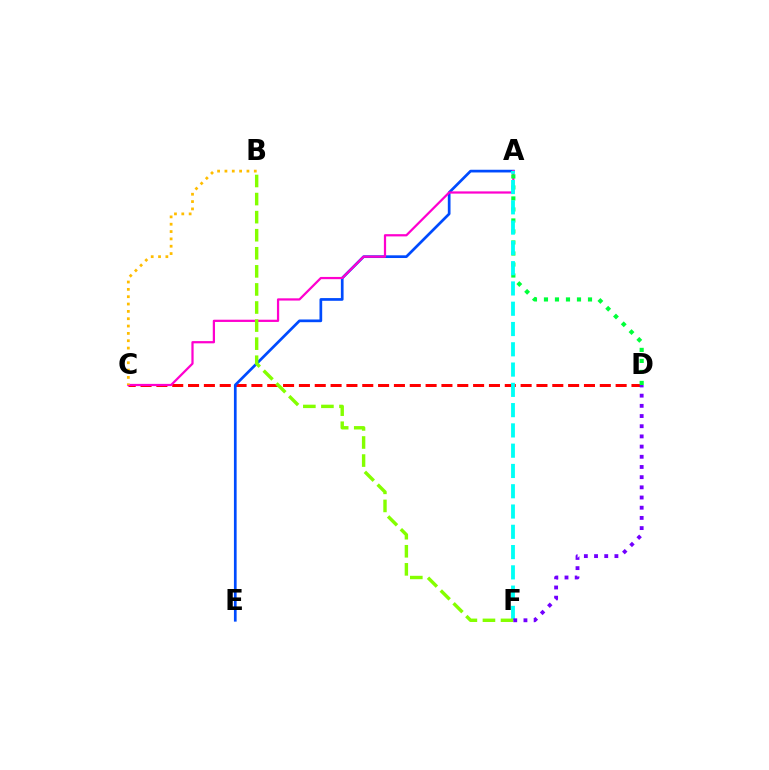{('C', 'D'): [{'color': '#ff0000', 'line_style': 'dashed', 'thickness': 2.15}], ('A', 'E'): [{'color': '#004bff', 'line_style': 'solid', 'thickness': 1.95}], ('A', 'C'): [{'color': '#ff00cf', 'line_style': 'solid', 'thickness': 1.61}], ('B', 'C'): [{'color': '#ffbd00', 'line_style': 'dotted', 'thickness': 1.99}], ('A', 'D'): [{'color': '#00ff39', 'line_style': 'dotted', 'thickness': 2.99}], ('A', 'F'): [{'color': '#00fff6', 'line_style': 'dashed', 'thickness': 2.75}], ('B', 'F'): [{'color': '#84ff00', 'line_style': 'dashed', 'thickness': 2.46}], ('D', 'F'): [{'color': '#7200ff', 'line_style': 'dotted', 'thickness': 2.77}]}